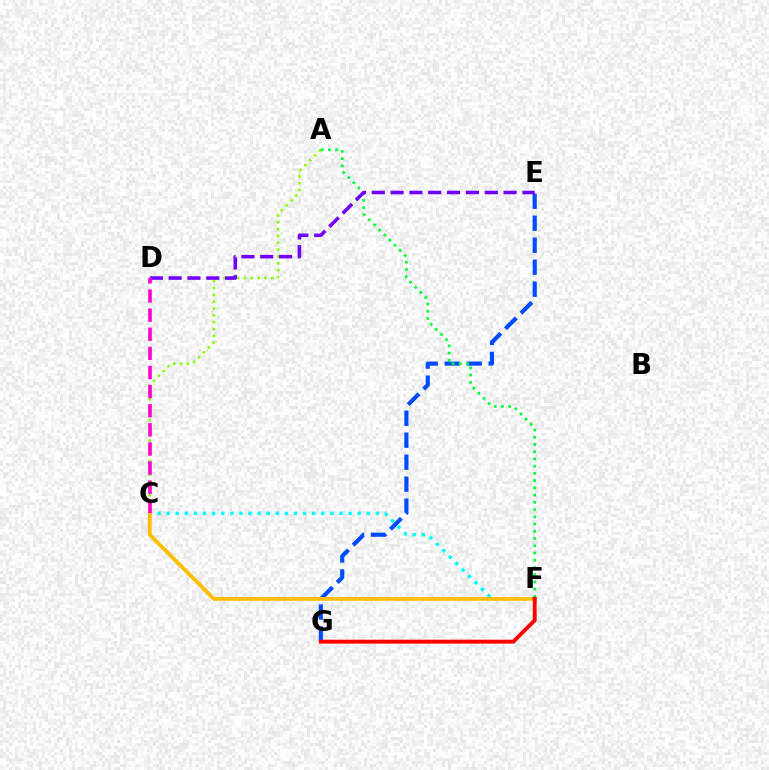{('C', 'F'): [{'color': '#00fff6', 'line_style': 'dotted', 'thickness': 2.47}, {'color': '#ffbd00', 'line_style': 'solid', 'thickness': 2.73}], ('A', 'C'): [{'color': '#84ff00', 'line_style': 'dotted', 'thickness': 1.86}], ('E', 'G'): [{'color': '#004bff', 'line_style': 'dashed', 'thickness': 2.99}], ('A', 'F'): [{'color': '#00ff39', 'line_style': 'dotted', 'thickness': 1.97}], ('D', 'E'): [{'color': '#7200ff', 'line_style': 'dashed', 'thickness': 2.56}], ('C', 'D'): [{'color': '#ff00cf', 'line_style': 'dashed', 'thickness': 2.6}], ('F', 'G'): [{'color': '#ff0000', 'line_style': 'solid', 'thickness': 2.8}]}